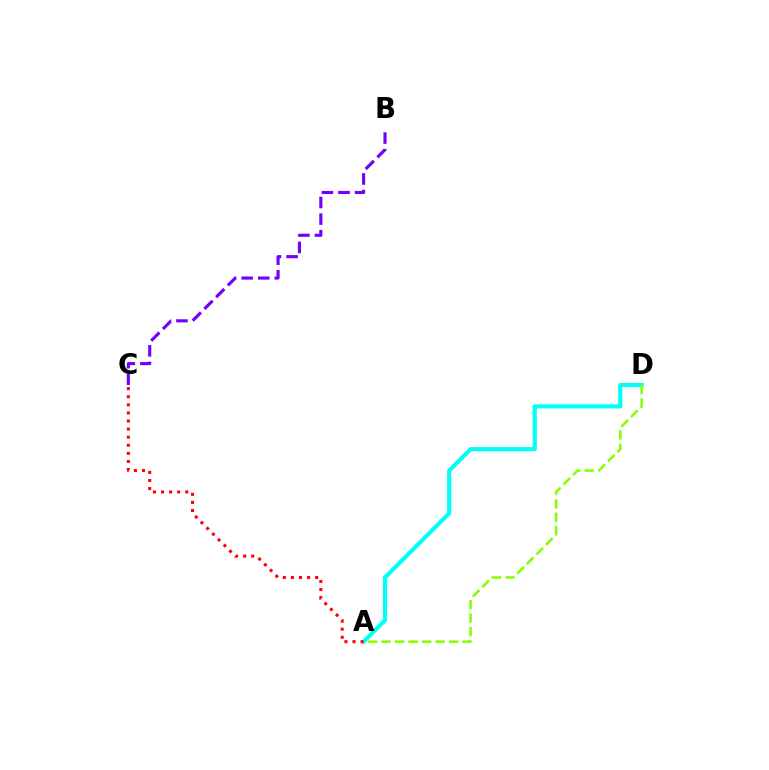{('A', 'D'): [{'color': '#00fff6', 'line_style': 'solid', 'thickness': 2.99}, {'color': '#84ff00', 'line_style': 'dashed', 'thickness': 1.84}], ('A', 'C'): [{'color': '#ff0000', 'line_style': 'dotted', 'thickness': 2.2}], ('B', 'C'): [{'color': '#7200ff', 'line_style': 'dashed', 'thickness': 2.25}]}